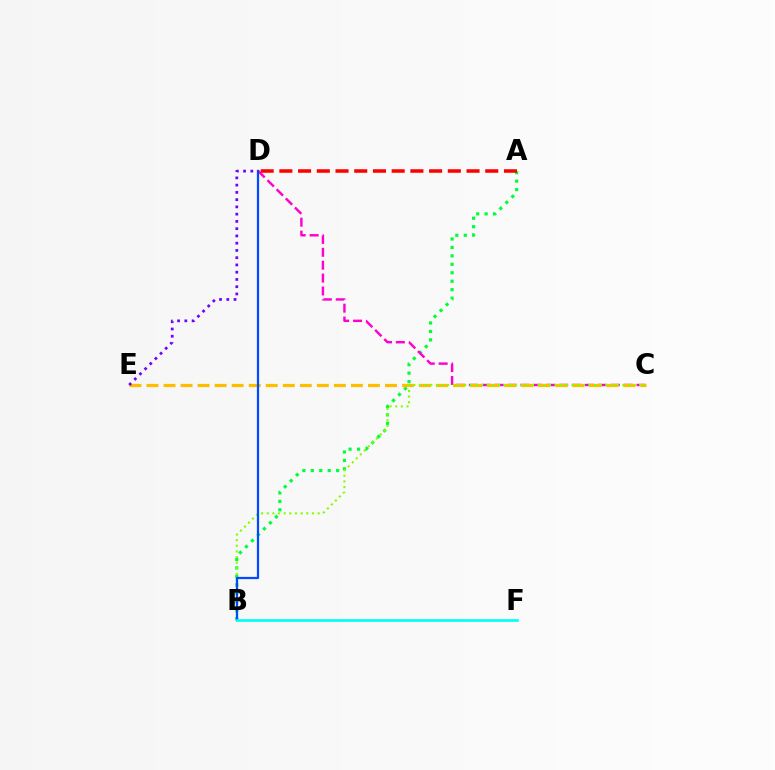{('A', 'B'): [{'color': '#00ff39', 'line_style': 'dotted', 'thickness': 2.3}], ('C', 'D'): [{'color': '#ff00cf', 'line_style': 'dashed', 'thickness': 1.75}], ('C', 'E'): [{'color': '#ffbd00', 'line_style': 'dashed', 'thickness': 2.31}], ('B', 'C'): [{'color': '#84ff00', 'line_style': 'dotted', 'thickness': 1.53}], ('B', 'D'): [{'color': '#004bff', 'line_style': 'solid', 'thickness': 1.62}], ('A', 'D'): [{'color': '#ff0000', 'line_style': 'dashed', 'thickness': 2.54}], ('D', 'E'): [{'color': '#7200ff', 'line_style': 'dotted', 'thickness': 1.97}], ('B', 'F'): [{'color': '#00fff6', 'line_style': 'solid', 'thickness': 1.92}]}